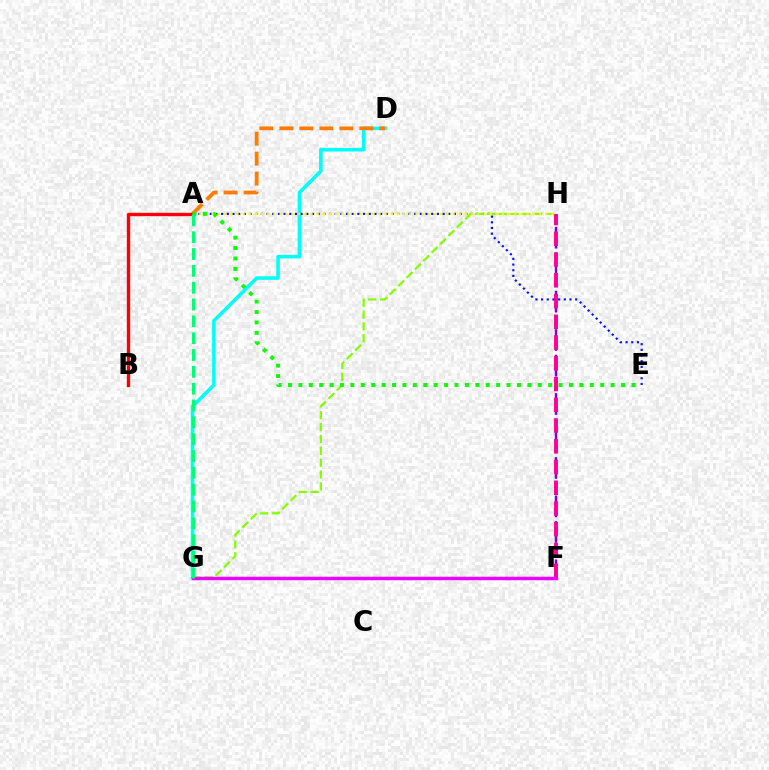{('D', 'G'): [{'color': '#00fff6', 'line_style': 'solid', 'thickness': 2.56}], ('F', 'H'): [{'color': '#7200ff', 'line_style': 'dashed', 'thickness': 1.74}, {'color': '#ff0094', 'line_style': 'dashed', 'thickness': 2.82}], ('F', 'G'): [{'color': '#008cff', 'line_style': 'dotted', 'thickness': 1.63}, {'color': '#ee00ff', 'line_style': 'solid', 'thickness': 2.47}], ('A', 'E'): [{'color': '#0010ff', 'line_style': 'dotted', 'thickness': 1.54}, {'color': '#08ff00', 'line_style': 'dotted', 'thickness': 2.83}], ('A', 'D'): [{'color': '#ff7c00', 'line_style': 'dashed', 'thickness': 2.72}], ('A', 'B'): [{'color': '#ff0000', 'line_style': 'solid', 'thickness': 2.41}], ('G', 'H'): [{'color': '#84ff00', 'line_style': 'dashed', 'thickness': 1.61}], ('A', 'H'): [{'color': '#fcf500', 'line_style': 'dotted', 'thickness': 1.68}], ('A', 'G'): [{'color': '#00ff74', 'line_style': 'dashed', 'thickness': 2.29}]}